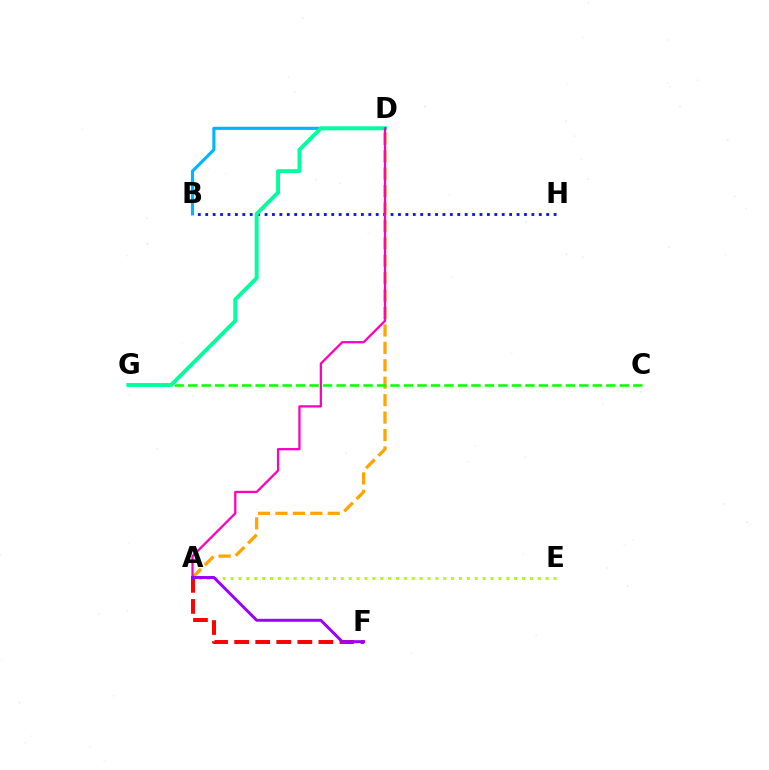{('A', 'D'): [{'color': '#ffa500', 'line_style': 'dashed', 'thickness': 2.37}, {'color': '#ff00bd', 'line_style': 'solid', 'thickness': 1.63}], ('B', 'H'): [{'color': '#0010ff', 'line_style': 'dotted', 'thickness': 2.01}], ('B', 'D'): [{'color': '#00b5ff', 'line_style': 'solid', 'thickness': 2.25}], ('C', 'G'): [{'color': '#08ff00', 'line_style': 'dashed', 'thickness': 1.83}], ('D', 'G'): [{'color': '#00ff9d', 'line_style': 'solid', 'thickness': 2.8}], ('A', 'E'): [{'color': '#b3ff00', 'line_style': 'dotted', 'thickness': 2.14}], ('A', 'F'): [{'color': '#ff0000', 'line_style': 'dashed', 'thickness': 2.86}, {'color': '#9b00ff', 'line_style': 'solid', 'thickness': 2.13}]}